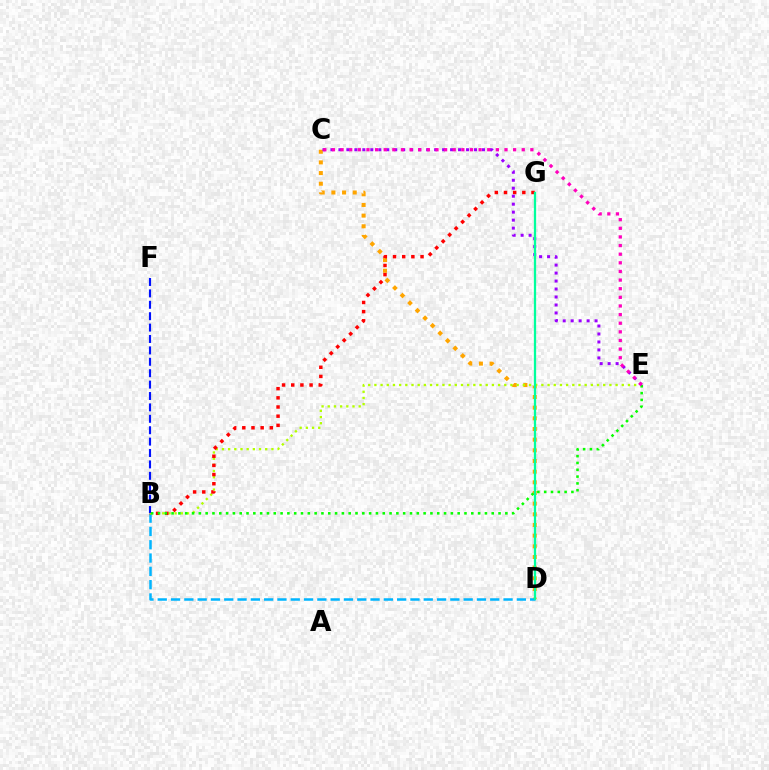{('C', 'D'): [{'color': '#ffa500', 'line_style': 'dotted', 'thickness': 2.9}], ('B', 'D'): [{'color': '#00b5ff', 'line_style': 'dashed', 'thickness': 1.81}], ('B', 'E'): [{'color': '#b3ff00', 'line_style': 'dotted', 'thickness': 1.68}, {'color': '#08ff00', 'line_style': 'dotted', 'thickness': 1.85}], ('B', 'G'): [{'color': '#ff0000', 'line_style': 'dotted', 'thickness': 2.49}], ('C', 'E'): [{'color': '#9b00ff', 'line_style': 'dotted', 'thickness': 2.17}, {'color': '#ff00bd', 'line_style': 'dotted', 'thickness': 2.34}], ('B', 'F'): [{'color': '#0010ff', 'line_style': 'dashed', 'thickness': 1.55}], ('D', 'G'): [{'color': '#00ff9d', 'line_style': 'solid', 'thickness': 1.64}]}